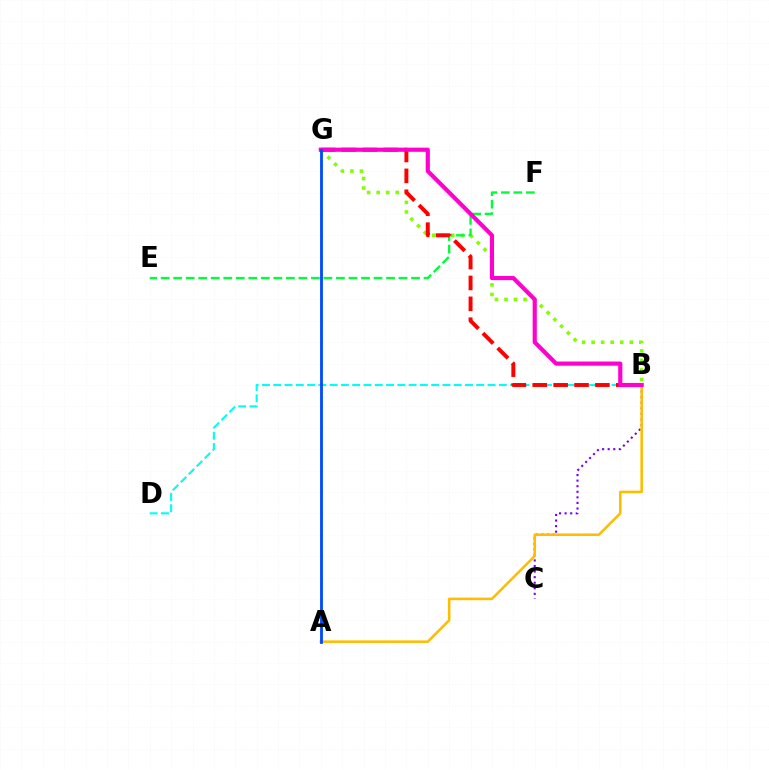{('B', 'D'): [{'color': '#00fff6', 'line_style': 'dashed', 'thickness': 1.53}], ('B', 'G'): [{'color': '#84ff00', 'line_style': 'dotted', 'thickness': 2.59}, {'color': '#ff0000', 'line_style': 'dashed', 'thickness': 2.84}, {'color': '#ff00cf', 'line_style': 'solid', 'thickness': 2.99}], ('E', 'F'): [{'color': '#00ff39', 'line_style': 'dashed', 'thickness': 1.7}], ('B', 'C'): [{'color': '#7200ff', 'line_style': 'dotted', 'thickness': 1.51}], ('A', 'B'): [{'color': '#ffbd00', 'line_style': 'solid', 'thickness': 1.85}], ('A', 'G'): [{'color': '#004bff', 'line_style': 'solid', 'thickness': 2.02}]}